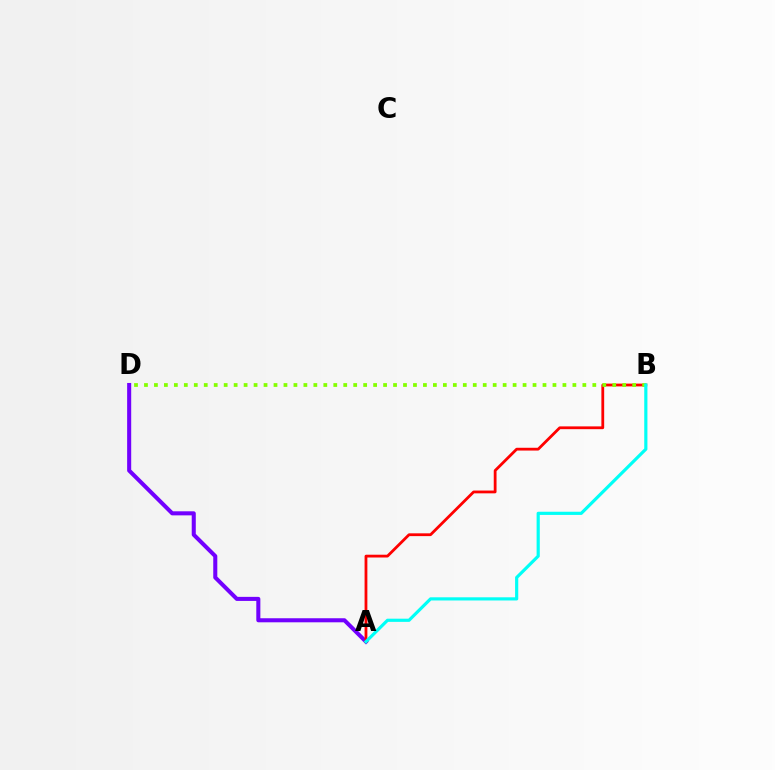{('A', 'D'): [{'color': '#7200ff', 'line_style': 'solid', 'thickness': 2.92}], ('A', 'B'): [{'color': '#ff0000', 'line_style': 'solid', 'thickness': 2.01}, {'color': '#00fff6', 'line_style': 'solid', 'thickness': 2.28}], ('B', 'D'): [{'color': '#84ff00', 'line_style': 'dotted', 'thickness': 2.71}]}